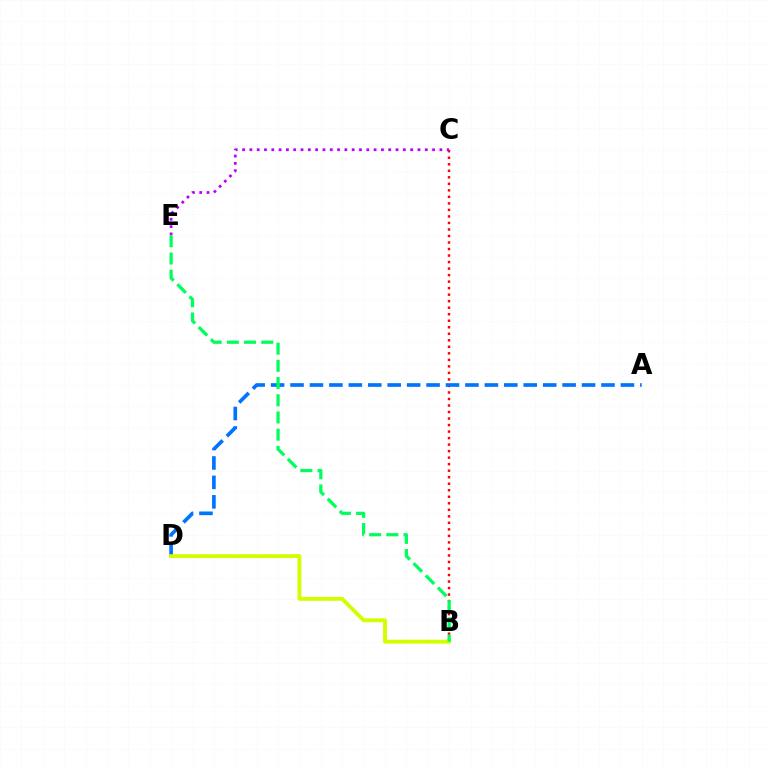{('B', 'C'): [{'color': '#ff0000', 'line_style': 'dotted', 'thickness': 1.77}], ('C', 'E'): [{'color': '#b900ff', 'line_style': 'dotted', 'thickness': 1.99}], ('A', 'D'): [{'color': '#0074ff', 'line_style': 'dashed', 'thickness': 2.64}], ('B', 'D'): [{'color': '#d1ff00', 'line_style': 'solid', 'thickness': 2.79}], ('B', 'E'): [{'color': '#00ff5c', 'line_style': 'dashed', 'thickness': 2.34}]}